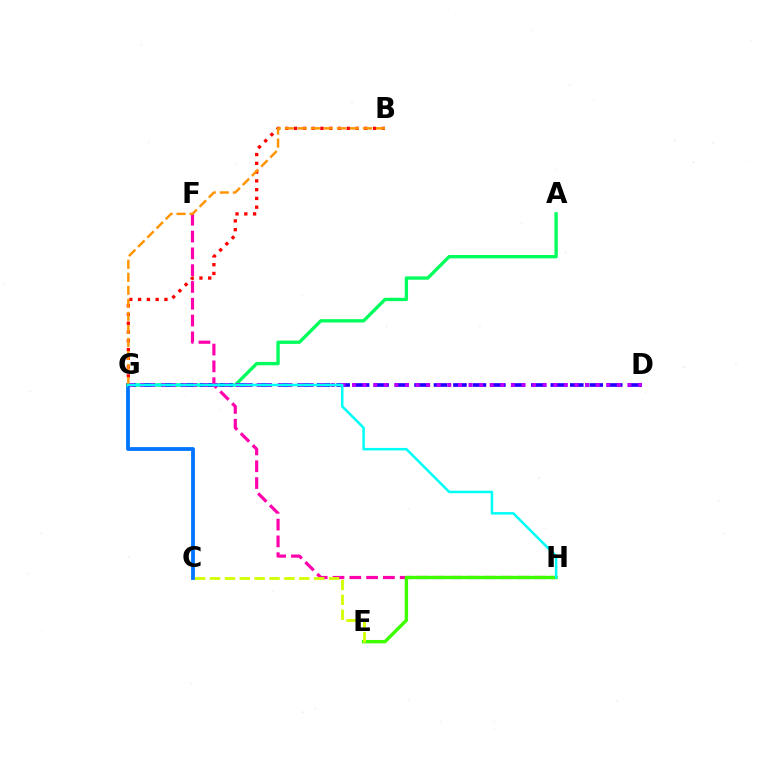{('C', 'G'): [{'color': '#0074ff', 'line_style': 'solid', 'thickness': 2.73}], ('B', 'G'): [{'color': '#ff0000', 'line_style': 'dotted', 'thickness': 2.38}, {'color': '#ff9400', 'line_style': 'dashed', 'thickness': 1.77}], ('A', 'G'): [{'color': '#00ff5c', 'line_style': 'solid', 'thickness': 2.4}], ('D', 'G'): [{'color': '#2500ff', 'line_style': 'dashed', 'thickness': 2.65}, {'color': '#b900ff', 'line_style': 'dotted', 'thickness': 2.88}], ('F', 'H'): [{'color': '#ff00ac', 'line_style': 'dashed', 'thickness': 2.28}], ('E', 'H'): [{'color': '#3dff00', 'line_style': 'solid', 'thickness': 2.44}], ('C', 'E'): [{'color': '#d1ff00', 'line_style': 'dashed', 'thickness': 2.02}], ('G', 'H'): [{'color': '#00fff6', 'line_style': 'solid', 'thickness': 1.82}]}